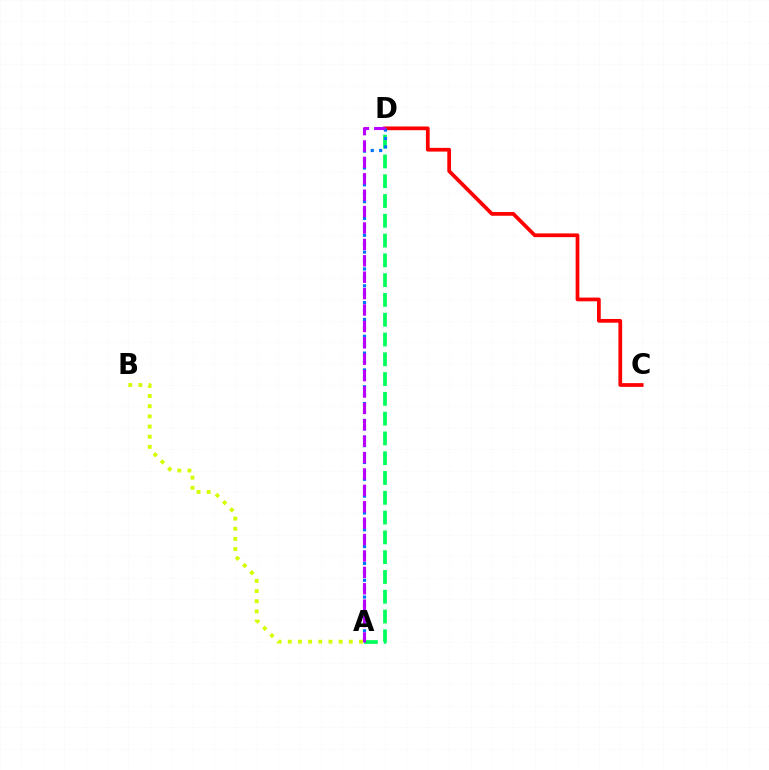{('A', 'D'): [{'color': '#00ff5c', 'line_style': 'dashed', 'thickness': 2.69}, {'color': '#0074ff', 'line_style': 'dotted', 'thickness': 2.29}, {'color': '#b900ff', 'line_style': 'dashed', 'thickness': 2.23}], ('C', 'D'): [{'color': '#ff0000', 'line_style': 'solid', 'thickness': 2.68}], ('A', 'B'): [{'color': '#d1ff00', 'line_style': 'dotted', 'thickness': 2.76}]}